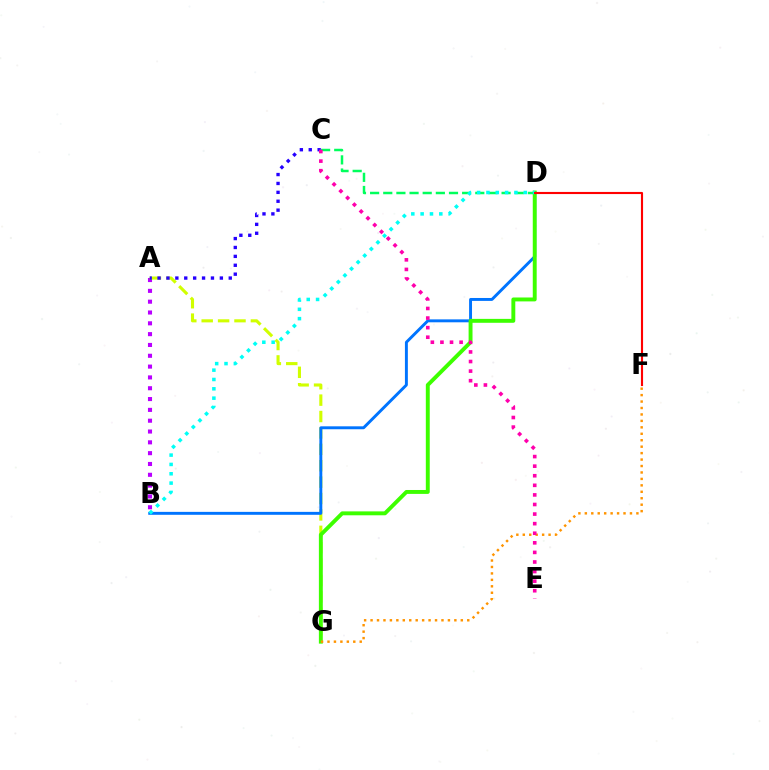{('A', 'B'): [{'color': '#b900ff', 'line_style': 'dotted', 'thickness': 2.94}], ('A', 'G'): [{'color': '#d1ff00', 'line_style': 'dashed', 'thickness': 2.23}], ('B', 'D'): [{'color': '#0074ff', 'line_style': 'solid', 'thickness': 2.11}, {'color': '#00fff6', 'line_style': 'dotted', 'thickness': 2.54}], ('A', 'C'): [{'color': '#2500ff', 'line_style': 'dotted', 'thickness': 2.42}], ('D', 'G'): [{'color': '#3dff00', 'line_style': 'solid', 'thickness': 2.82}], ('C', 'D'): [{'color': '#00ff5c', 'line_style': 'dashed', 'thickness': 1.79}], ('F', 'G'): [{'color': '#ff9400', 'line_style': 'dotted', 'thickness': 1.75}], ('C', 'E'): [{'color': '#ff00ac', 'line_style': 'dotted', 'thickness': 2.6}], ('D', 'F'): [{'color': '#ff0000', 'line_style': 'solid', 'thickness': 1.53}]}